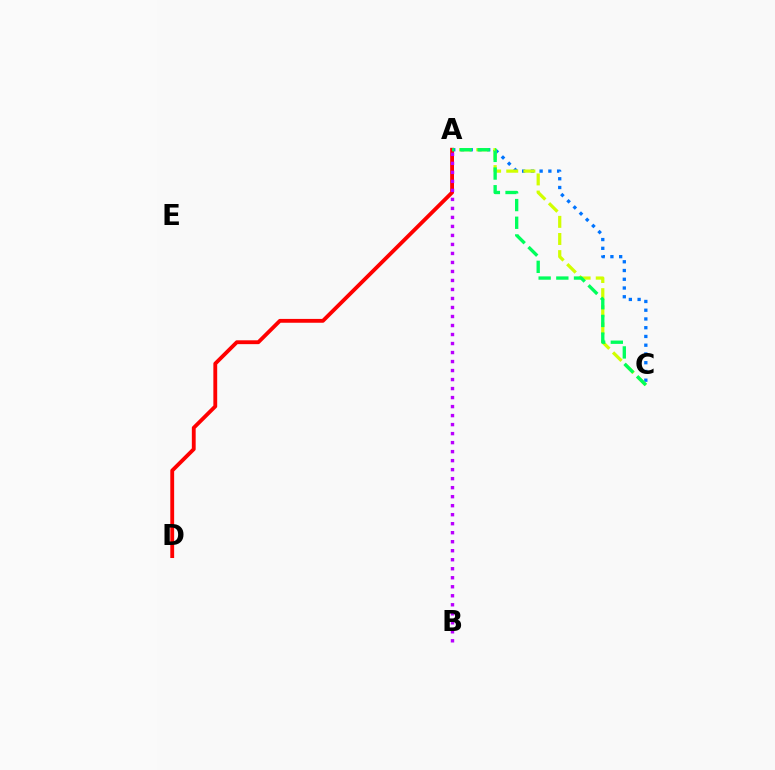{('A', 'C'): [{'color': '#0074ff', 'line_style': 'dotted', 'thickness': 2.38}, {'color': '#d1ff00', 'line_style': 'dashed', 'thickness': 2.33}, {'color': '#00ff5c', 'line_style': 'dashed', 'thickness': 2.4}], ('A', 'D'): [{'color': '#ff0000', 'line_style': 'solid', 'thickness': 2.76}], ('A', 'B'): [{'color': '#b900ff', 'line_style': 'dotted', 'thickness': 2.45}]}